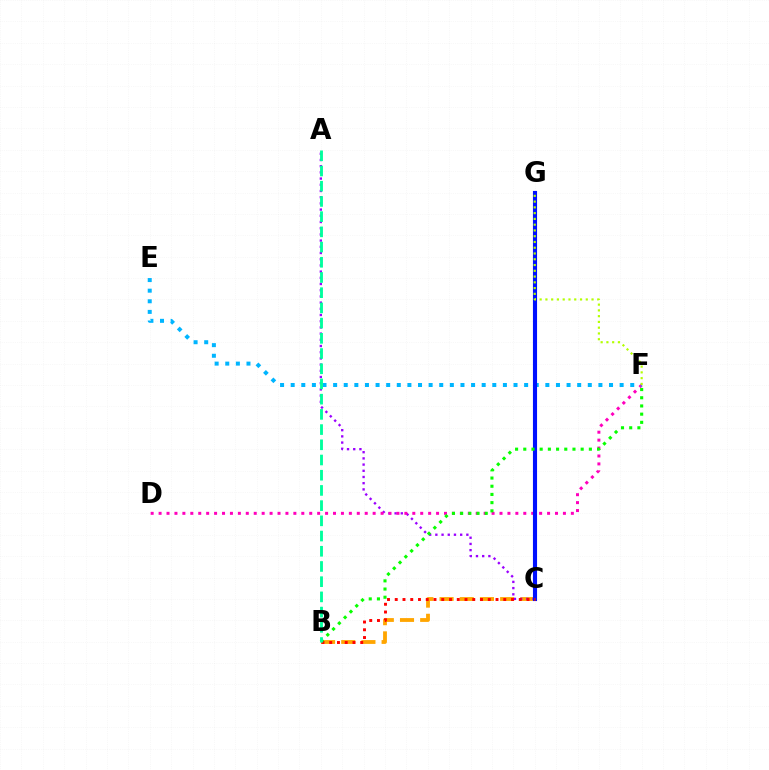{('B', 'C'): [{'color': '#ffa500', 'line_style': 'dashed', 'thickness': 2.74}, {'color': '#ff0000', 'line_style': 'dotted', 'thickness': 2.11}], ('A', 'C'): [{'color': '#9b00ff', 'line_style': 'dotted', 'thickness': 1.68}], ('D', 'F'): [{'color': '#ff00bd', 'line_style': 'dotted', 'thickness': 2.15}], ('E', 'F'): [{'color': '#00b5ff', 'line_style': 'dotted', 'thickness': 2.88}], ('C', 'G'): [{'color': '#0010ff', 'line_style': 'solid', 'thickness': 2.96}], ('B', 'F'): [{'color': '#08ff00', 'line_style': 'dotted', 'thickness': 2.23}], ('F', 'G'): [{'color': '#b3ff00', 'line_style': 'dotted', 'thickness': 1.57}], ('A', 'B'): [{'color': '#00ff9d', 'line_style': 'dashed', 'thickness': 2.07}]}